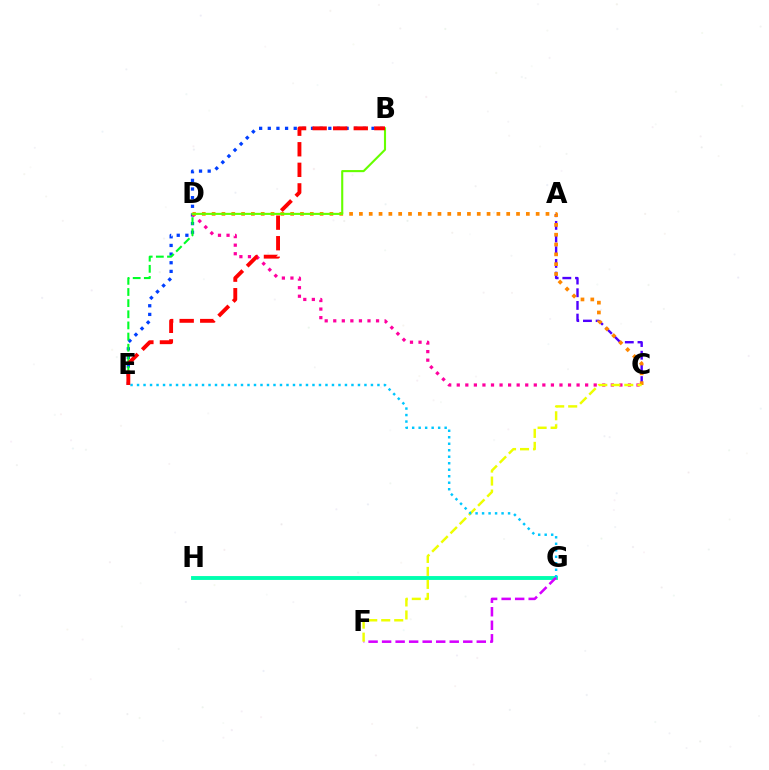{('G', 'H'): [{'color': '#00ffaf', 'line_style': 'solid', 'thickness': 2.8}], ('A', 'C'): [{'color': '#4f00ff', 'line_style': 'dashed', 'thickness': 1.72}], ('B', 'E'): [{'color': '#003fff', 'line_style': 'dotted', 'thickness': 2.35}, {'color': '#ff0000', 'line_style': 'dashed', 'thickness': 2.79}], ('C', 'D'): [{'color': '#ff00a0', 'line_style': 'dotted', 'thickness': 2.33}, {'color': '#ff8800', 'line_style': 'dotted', 'thickness': 2.67}], ('F', 'G'): [{'color': '#d600ff', 'line_style': 'dashed', 'thickness': 1.84}], ('B', 'D'): [{'color': '#66ff00', 'line_style': 'solid', 'thickness': 1.52}], ('D', 'E'): [{'color': '#00ff27', 'line_style': 'dashed', 'thickness': 1.51}], ('C', 'F'): [{'color': '#eeff00', 'line_style': 'dashed', 'thickness': 1.76}], ('E', 'G'): [{'color': '#00c7ff', 'line_style': 'dotted', 'thickness': 1.77}]}